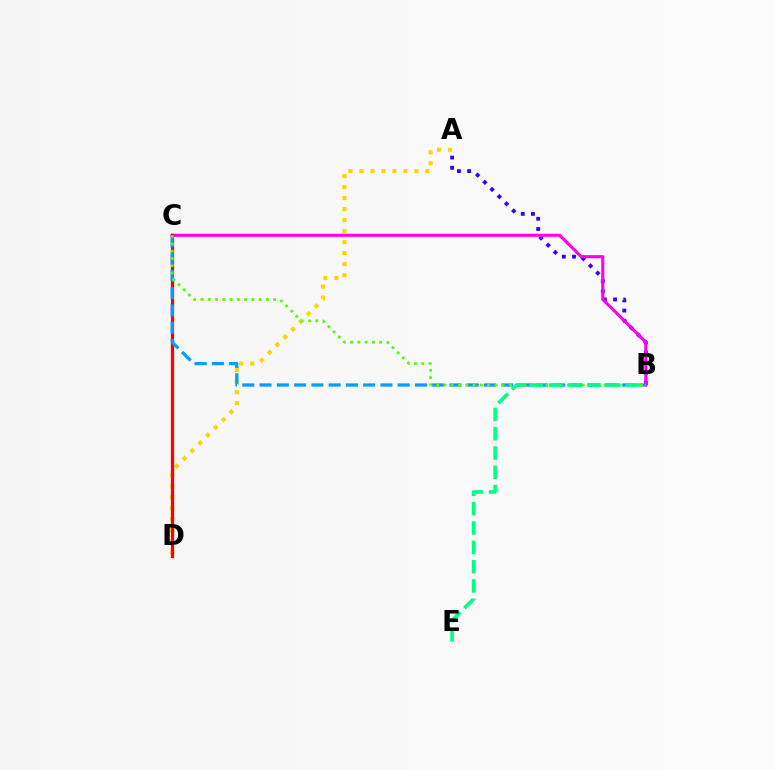{('A', 'D'): [{'color': '#ffd500', 'line_style': 'dotted', 'thickness': 2.99}], ('A', 'B'): [{'color': '#3700ff', 'line_style': 'dotted', 'thickness': 2.77}], ('B', 'C'): [{'color': '#ff00ed', 'line_style': 'solid', 'thickness': 2.23}, {'color': '#009eff', 'line_style': 'dashed', 'thickness': 2.35}, {'color': '#4fff00', 'line_style': 'dotted', 'thickness': 1.98}], ('C', 'D'): [{'color': '#ff0000', 'line_style': 'solid', 'thickness': 2.35}], ('B', 'E'): [{'color': '#00ff86', 'line_style': 'dashed', 'thickness': 2.62}]}